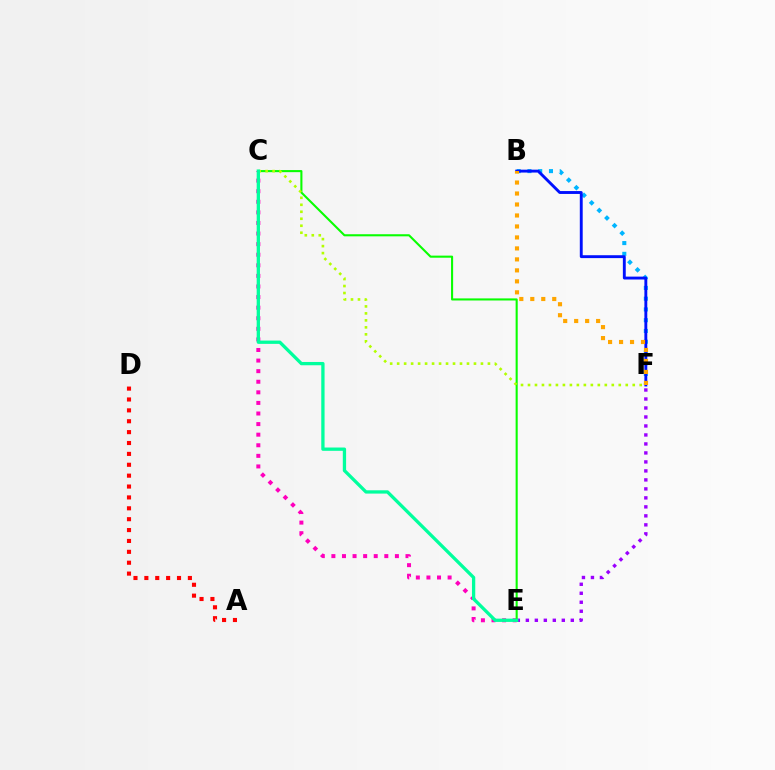{('E', 'F'): [{'color': '#9b00ff', 'line_style': 'dotted', 'thickness': 2.44}], ('C', 'E'): [{'color': '#ff00bd', 'line_style': 'dotted', 'thickness': 2.88}, {'color': '#08ff00', 'line_style': 'solid', 'thickness': 1.51}, {'color': '#00ff9d', 'line_style': 'solid', 'thickness': 2.37}], ('A', 'D'): [{'color': '#ff0000', 'line_style': 'dotted', 'thickness': 2.96}], ('B', 'F'): [{'color': '#00b5ff', 'line_style': 'dotted', 'thickness': 2.92}, {'color': '#0010ff', 'line_style': 'solid', 'thickness': 2.08}, {'color': '#ffa500', 'line_style': 'dotted', 'thickness': 2.98}], ('C', 'F'): [{'color': '#b3ff00', 'line_style': 'dotted', 'thickness': 1.9}]}